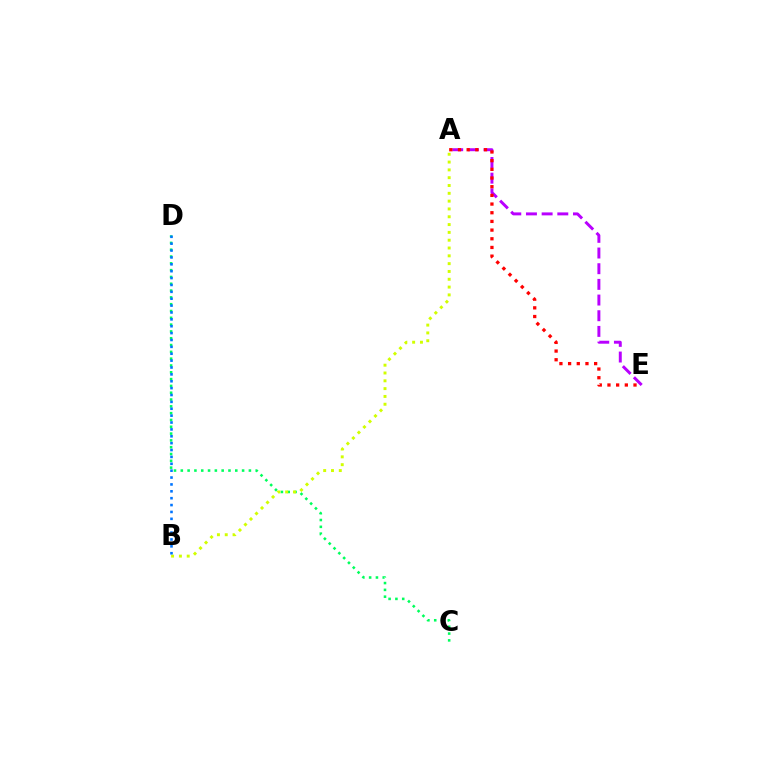{('C', 'D'): [{'color': '#00ff5c', 'line_style': 'dotted', 'thickness': 1.85}], ('A', 'B'): [{'color': '#d1ff00', 'line_style': 'dotted', 'thickness': 2.12}], ('A', 'E'): [{'color': '#b900ff', 'line_style': 'dashed', 'thickness': 2.13}, {'color': '#ff0000', 'line_style': 'dotted', 'thickness': 2.36}], ('B', 'D'): [{'color': '#0074ff', 'line_style': 'dotted', 'thickness': 1.87}]}